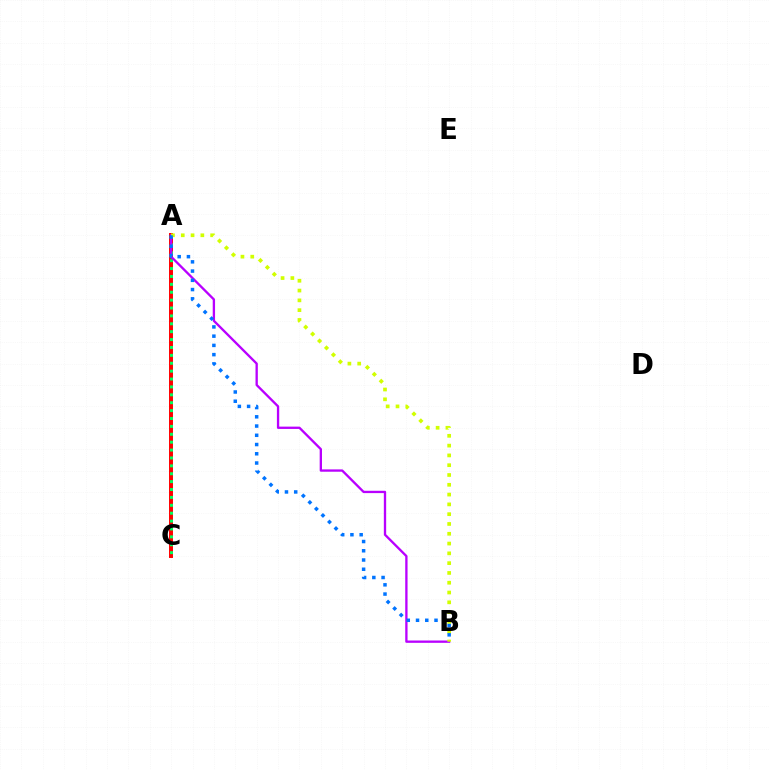{('A', 'C'): [{'color': '#ff0000', 'line_style': 'solid', 'thickness': 2.85}, {'color': '#00ff5c', 'line_style': 'dotted', 'thickness': 2.14}], ('A', 'B'): [{'color': '#b900ff', 'line_style': 'solid', 'thickness': 1.67}, {'color': '#d1ff00', 'line_style': 'dotted', 'thickness': 2.66}, {'color': '#0074ff', 'line_style': 'dotted', 'thickness': 2.51}]}